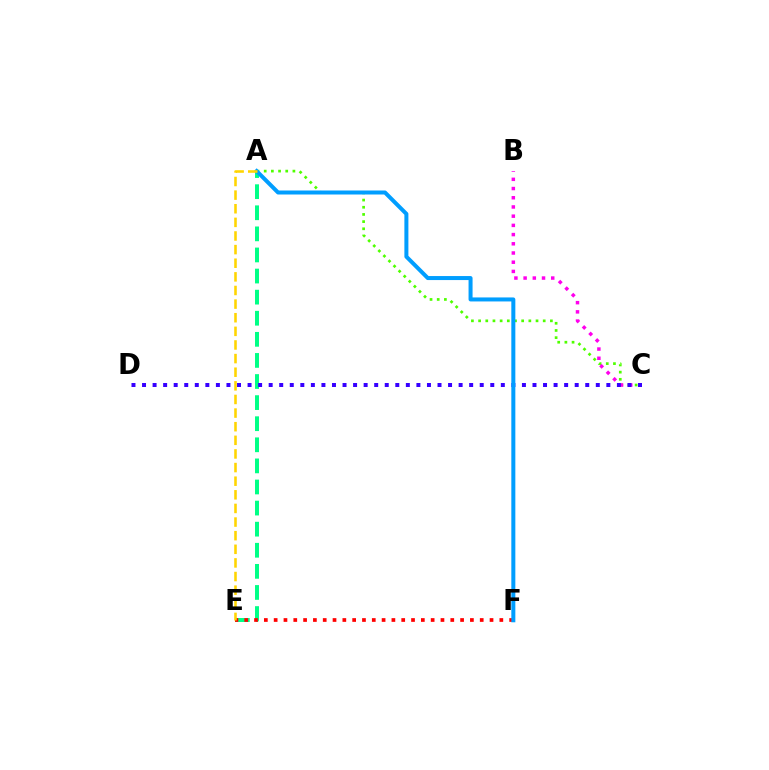{('A', 'E'): [{'color': '#00ff86', 'line_style': 'dashed', 'thickness': 2.87}, {'color': '#ffd500', 'line_style': 'dashed', 'thickness': 1.85}], ('E', 'F'): [{'color': '#ff0000', 'line_style': 'dotted', 'thickness': 2.67}], ('A', 'C'): [{'color': '#4fff00', 'line_style': 'dotted', 'thickness': 1.95}], ('B', 'C'): [{'color': '#ff00ed', 'line_style': 'dotted', 'thickness': 2.5}], ('C', 'D'): [{'color': '#3700ff', 'line_style': 'dotted', 'thickness': 2.87}], ('A', 'F'): [{'color': '#009eff', 'line_style': 'solid', 'thickness': 2.89}]}